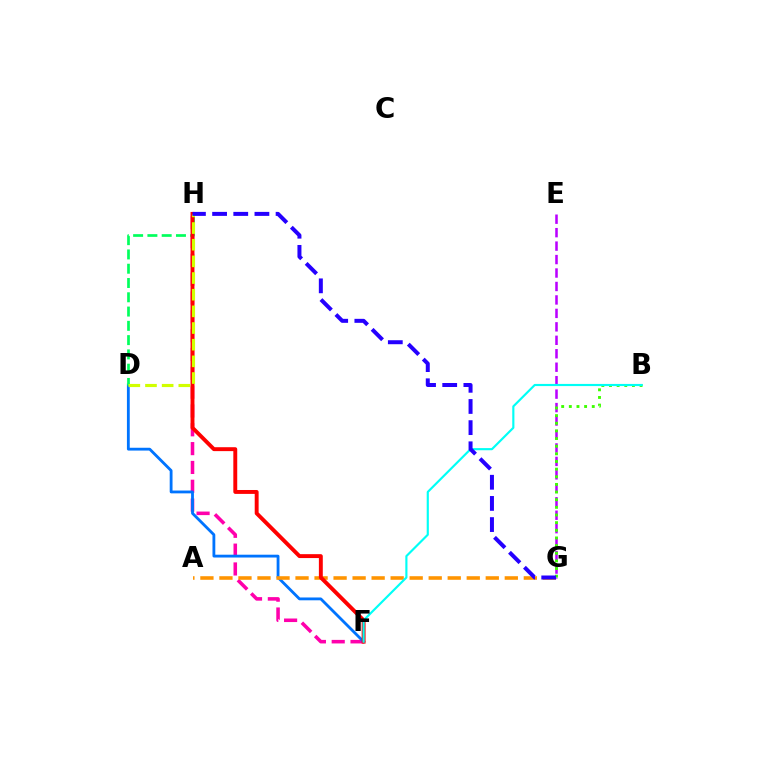{('F', 'H'): [{'color': '#ff00ac', 'line_style': 'dashed', 'thickness': 2.56}, {'color': '#ff0000', 'line_style': 'solid', 'thickness': 2.81}], ('D', 'F'): [{'color': '#0074ff', 'line_style': 'solid', 'thickness': 2.03}], ('A', 'G'): [{'color': '#ff9400', 'line_style': 'dashed', 'thickness': 2.58}], ('D', 'H'): [{'color': '#00ff5c', 'line_style': 'dashed', 'thickness': 1.94}, {'color': '#d1ff00', 'line_style': 'dashed', 'thickness': 2.26}], ('E', 'G'): [{'color': '#b900ff', 'line_style': 'dashed', 'thickness': 1.83}], ('B', 'G'): [{'color': '#3dff00', 'line_style': 'dotted', 'thickness': 2.08}], ('B', 'F'): [{'color': '#00fff6', 'line_style': 'solid', 'thickness': 1.55}], ('G', 'H'): [{'color': '#2500ff', 'line_style': 'dashed', 'thickness': 2.87}]}